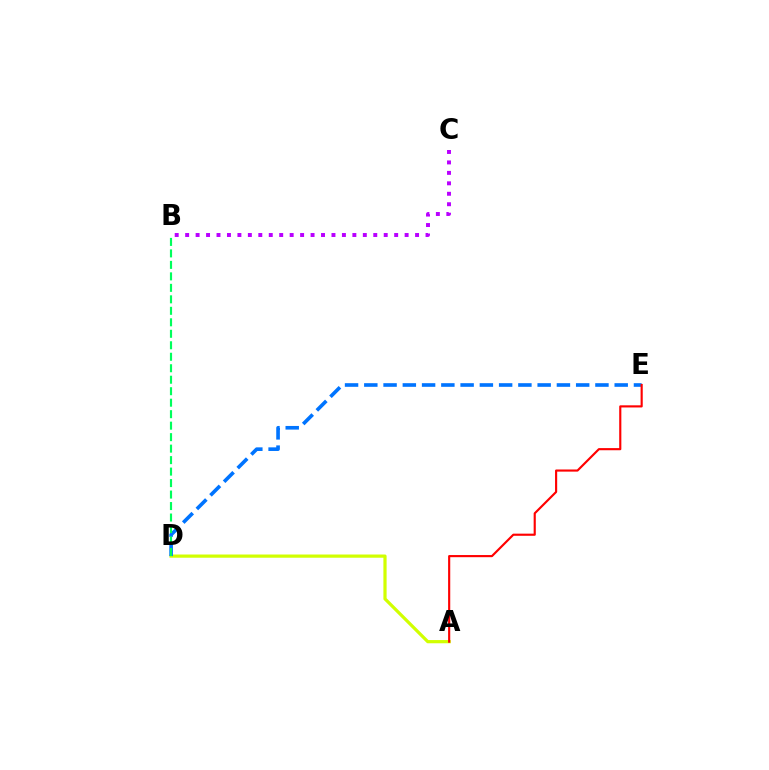{('A', 'D'): [{'color': '#d1ff00', 'line_style': 'solid', 'thickness': 2.31}], ('D', 'E'): [{'color': '#0074ff', 'line_style': 'dashed', 'thickness': 2.62}], ('A', 'E'): [{'color': '#ff0000', 'line_style': 'solid', 'thickness': 1.54}], ('B', 'D'): [{'color': '#00ff5c', 'line_style': 'dashed', 'thickness': 1.56}], ('B', 'C'): [{'color': '#b900ff', 'line_style': 'dotted', 'thickness': 2.84}]}